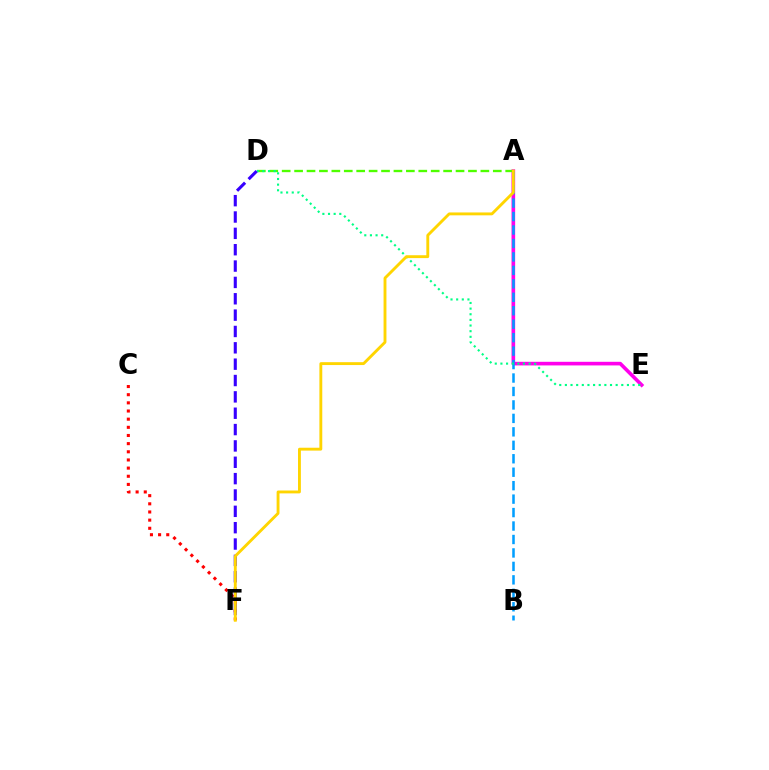{('A', 'E'): [{'color': '#ff00ed', 'line_style': 'solid', 'thickness': 2.61}], ('C', 'F'): [{'color': '#ff0000', 'line_style': 'dotted', 'thickness': 2.22}], ('A', 'B'): [{'color': '#009eff', 'line_style': 'dashed', 'thickness': 1.83}], ('A', 'D'): [{'color': '#4fff00', 'line_style': 'dashed', 'thickness': 1.69}], ('D', 'E'): [{'color': '#00ff86', 'line_style': 'dotted', 'thickness': 1.53}], ('D', 'F'): [{'color': '#3700ff', 'line_style': 'dashed', 'thickness': 2.22}], ('A', 'F'): [{'color': '#ffd500', 'line_style': 'solid', 'thickness': 2.07}]}